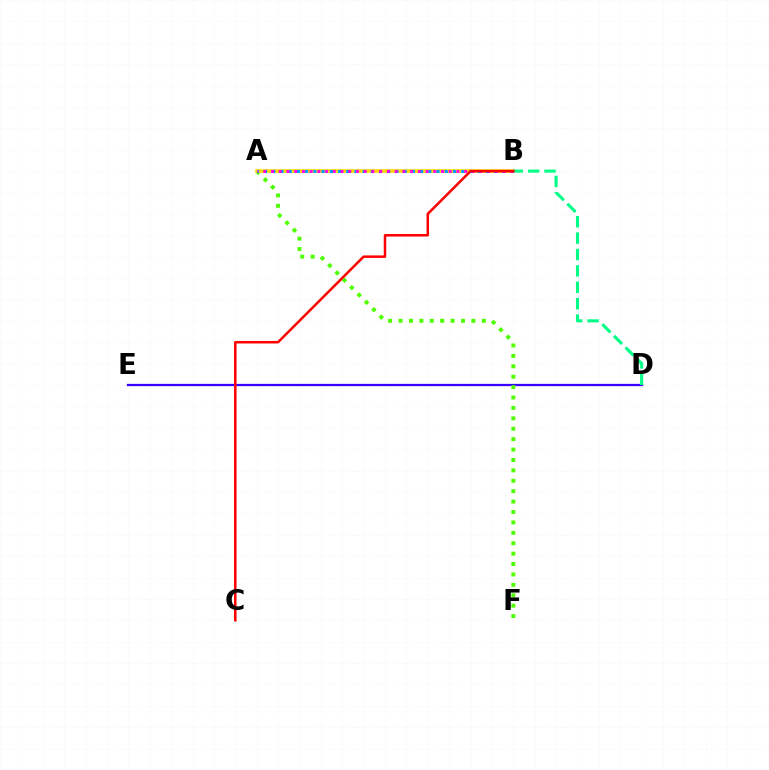{('D', 'E'): [{'color': '#3700ff', 'line_style': 'solid', 'thickness': 1.62}], ('A', 'F'): [{'color': '#4fff00', 'line_style': 'dotted', 'thickness': 2.83}], ('A', 'B'): [{'color': '#ffd500', 'line_style': 'solid', 'thickness': 2.57}, {'color': '#009eff', 'line_style': 'dotted', 'thickness': 2.23}, {'color': '#ff00ed', 'line_style': 'dotted', 'thickness': 2.1}], ('B', 'D'): [{'color': '#00ff86', 'line_style': 'dashed', 'thickness': 2.23}], ('B', 'C'): [{'color': '#ff0000', 'line_style': 'solid', 'thickness': 1.81}]}